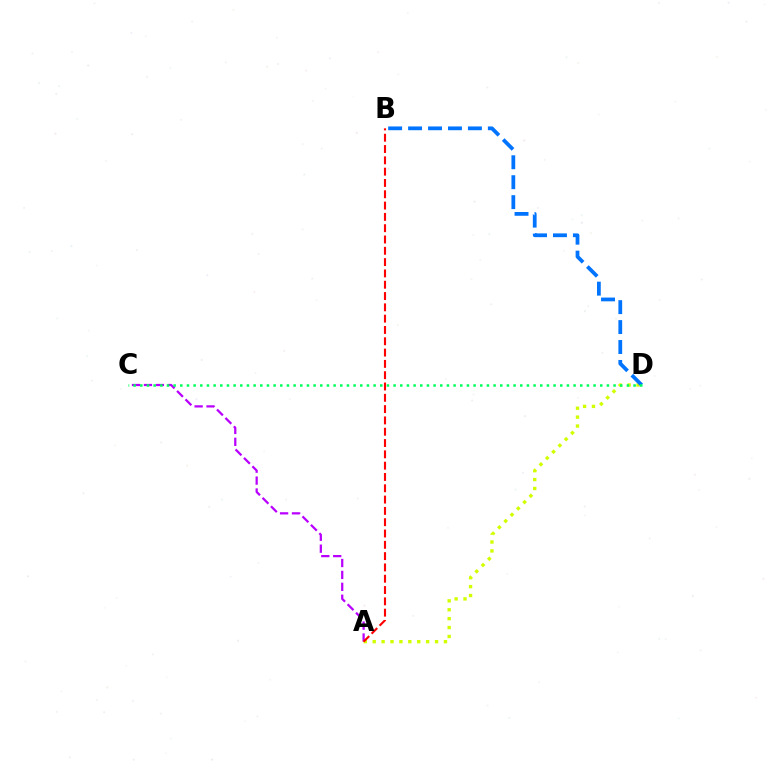{('A', 'C'): [{'color': '#b900ff', 'line_style': 'dashed', 'thickness': 1.62}], ('A', 'D'): [{'color': '#d1ff00', 'line_style': 'dotted', 'thickness': 2.42}], ('B', 'D'): [{'color': '#0074ff', 'line_style': 'dashed', 'thickness': 2.71}], ('C', 'D'): [{'color': '#00ff5c', 'line_style': 'dotted', 'thickness': 1.81}], ('A', 'B'): [{'color': '#ff0000', 'line_style': 'dashed', 'thickness': 1.54}]}